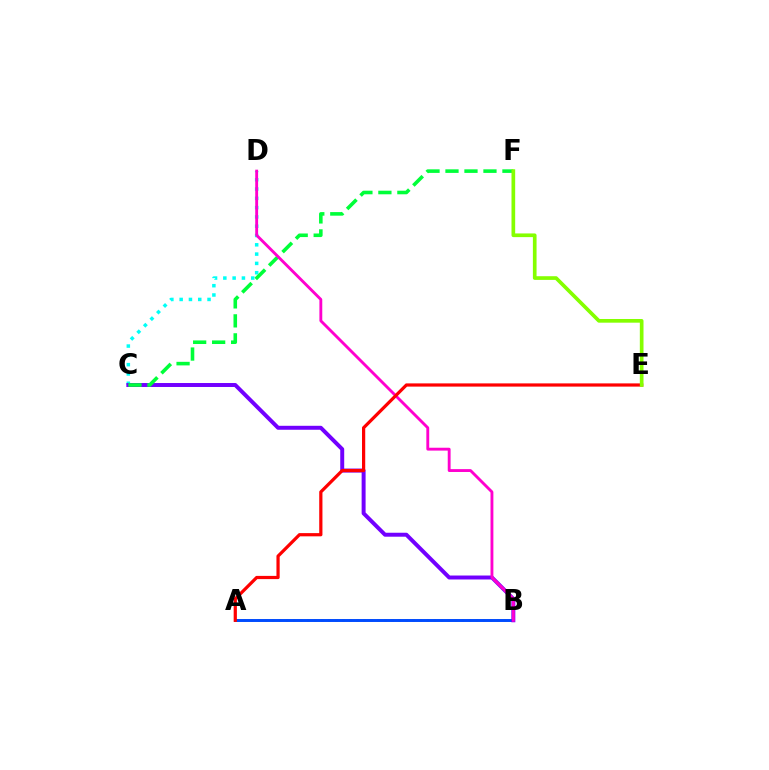{('A', 'B'): [{'color': '#ffbd00', 'line_style': 'dotted', 'thickness': 1.91}, {'color': '#004bff', 'line_style': 'solid', 'thickness': 2.12}], ('C', 'D'): [{'color': '#00fff6', 'line_style': 'dotted', 'thickness': 2.53}], ('B', 'C'): [{'color': '#7200ff', 'line_style': 'solid', 'thickness': 2.85}], ('C', 'F'): [{'color': '#00ff39', 'line_style': 'dashed', 'thickness': 2.58}], ('B', 'D'): [{'color': '#ff00cf', 'line_style': 'solid', 'thickness': 2.06}], ('A', 'E'): [{'color': '#ff0000', 'line_style': 'solid', 'thickness': 2.32}], ('E', 'F'): [{'color': '#84ff00', 'line_style': 'solid', 'thickness': 2.65}]}